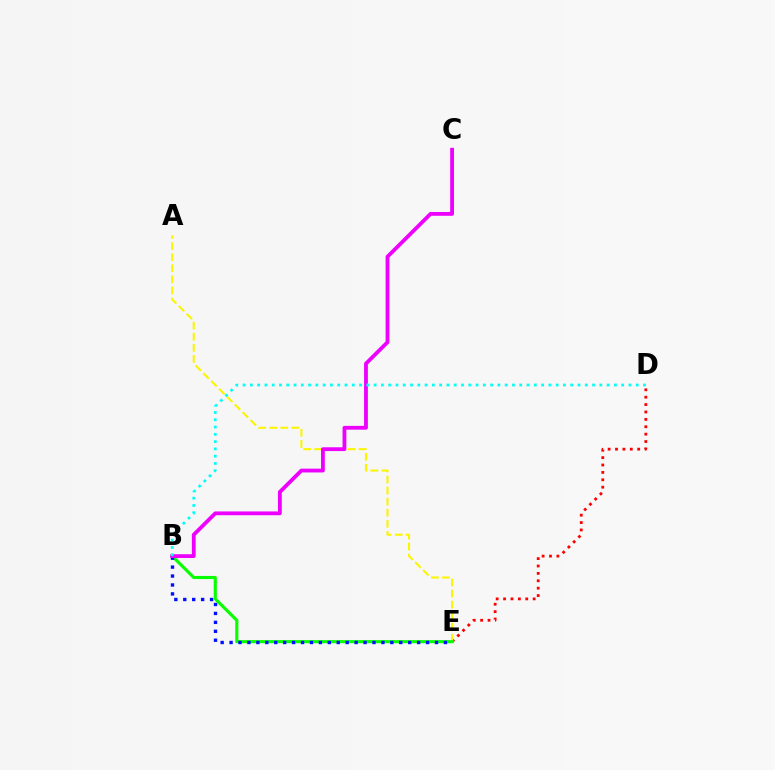{('D', 'E'): [{'color': '#ff0000', 'line_style': 'dotted', 'thickness': 2.01}], ('A', 'E'): [{'color': '#fcf500', 'line_style': 'dashed', 'thickness': 1.5}], ('B', 'E'): [{'color': '#08ff00', 'line_style': 'solid', 'thickness': 2.24}, {'color': '#0010ff', 'line_style': 'dotted', 'thickness': 2.43}], ('B', 'C'): [{'color': '#ee00ff', 'line_style': 'solid', 'thickness': 2.74}], ('B', 'D'): [{'color': '#00fff6', 'line_style': 'dotted', 'thickness': 1.98}]}